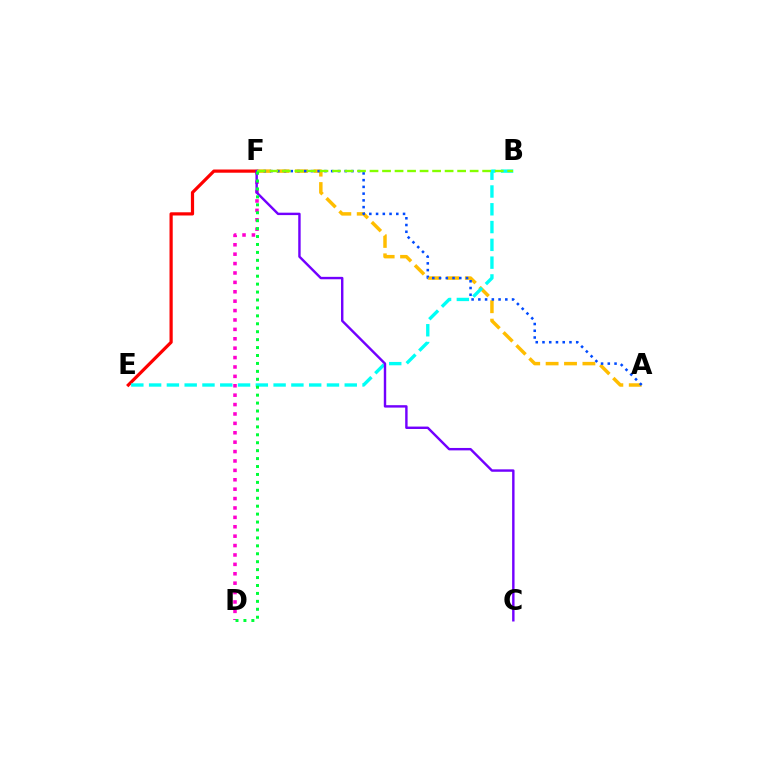{('D', 'F'): [{'color': '#ff00cf', 'line_style': 'dotted', 'thickness': 2.55}, {'color': '#00ff39', 'line_style': 'dotted', 'thickness': 2.15}], ('A', 'F'): [{'color': '#ffbd00', 'line_style': 'dashed', 'thickness': 2.5}, {'color': '#004bff', 'line_style': 'dotted', 'thickness': 1.83}], ('E', 'F'): [{'color': '#ff0000', 'line_style': 'solid', 'thickness': 2.31}], ('B', 'E'): [{'color': '#00fff6', 'line_style': 'dashed', 'thickness': 2.42}], ('C', 'F'): [{'color': '#7200ff', 'line_style': 'solid', 'thickness': 1.74}], ('B', 'F'): [{'color': '#84ff00', 'line_style': 'dashed', 'thickness': 1.7}]}